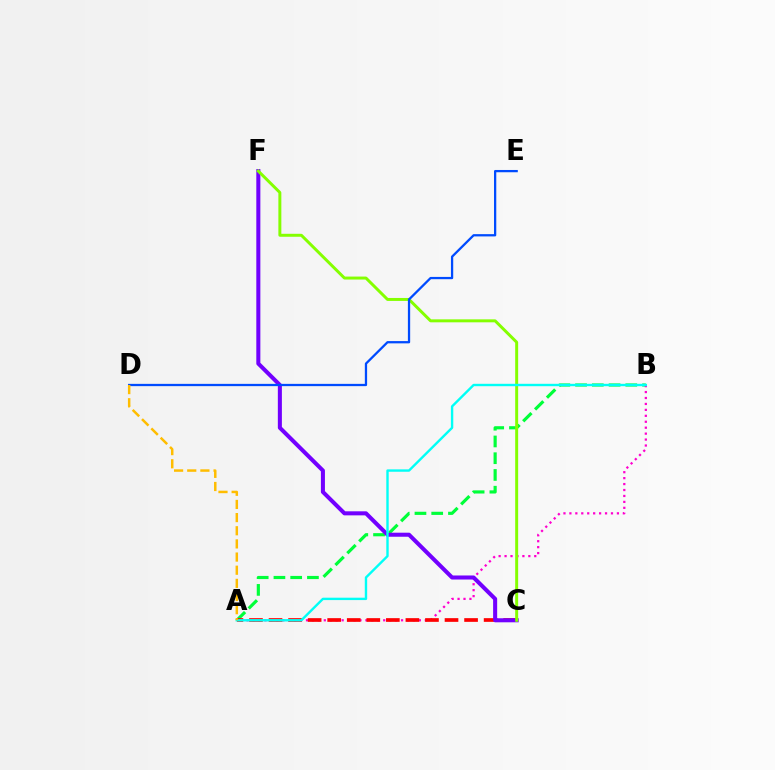{('A', 'B'): [{'color': '#00ff39', 'line_style': 'dashed', 'thickness': 2.28}, {'color': '#ff00cf', 'line_style': 'dotted', 'thickness': 1.61}, {'color': '#00fff6', 'line_style': 'solid', 'thickness': 1.72}], ('A', 'C'): [{'color': '#ff0000', 'line_style': 'dashed', 'thickness': 2.66}], ('C', 'F'): [{'color': '#7200ff', 'line_style': 'solid', 'thickness': 2.91}, {'color': '#84ff00', 'line_style': 'solid', 'thickness': 2.14}], ('D', 'E'): [{'color': '#004bff', 'line_style': 'solid', 'thickness': 1.64}], ('A', 'D'): [{'color': '#ffbd00', 'line_style': 'dashed', 'thickness': 1.79}]}